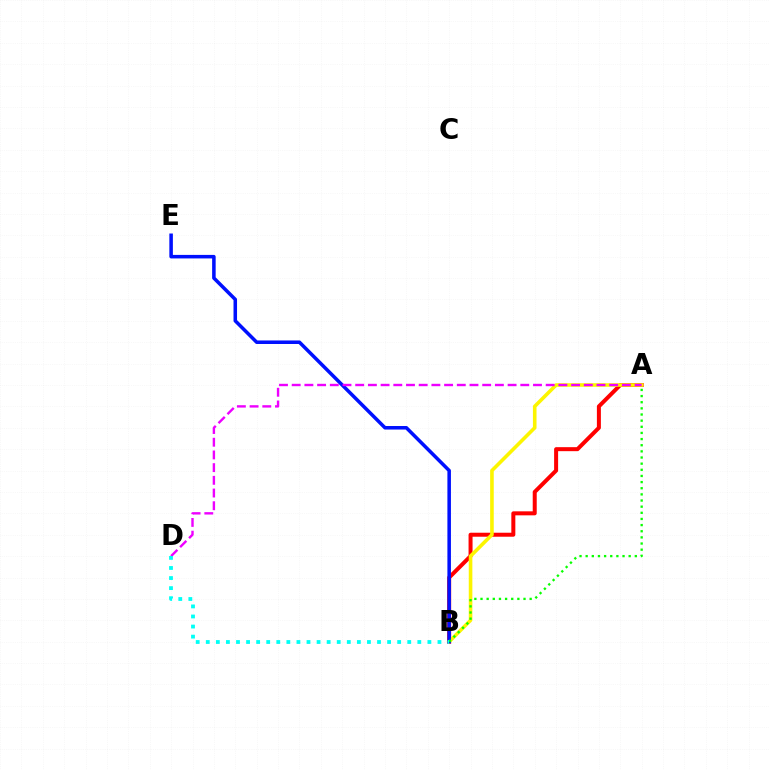{('A', 'B'): [{'color': '#ff0000', 'line_style': 'solid', 'thickness': 2.88}, {'color': '#fcf500', 'line_style': 'solid', 'thickness': 2.59}, {'color': '#08ff00', 'line_style': 'dotted', 'thickness': 1.67}], ('B', 'E'): [{'color': '#0010ff', 'line_style': 'solid', 'thickness': 2.54}], ('A', 'D'): [{'color': '#ee00ff', 'line_style': 'dashed', 'thickness': 1.73}], ('B', 'D'): [{'color': '#00fff6', 'line_style': 'dotted', 'thickness': 2.74}]}